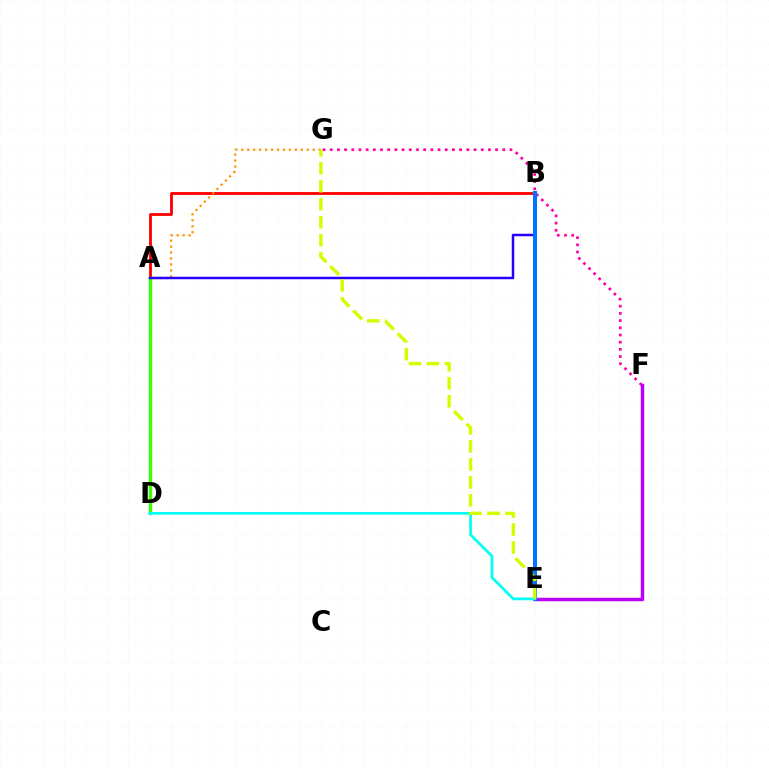{('F', 'G'): [{'color': '#ff00ac', 'line_style': 'dotted', 'thickness': 1.95}], ('A', 'B'): [{'color': '#ff0000', 'line_style': 'solid', 'thickness': 2.03}, {'color': '#2500ff', 'line_style': 'solid', 'thickness': 1.8}], ('B', 'E'): [{'color': '#00ff5c', 'line_style': 'solid', 'thickness': 1.9}, {'color': '#0074ff', 'line_style': 'solid', 'thickness': 2.89}], ('A', 'G'): [{'color': '#ff9400', 'line_style': 'dotted', 'thickness': 1.62}], ('E', 'F'): [{'color': '#b900ff', 'line_style': 'solid', 'thickness': 2.49}], ('A', 'D'): [{'color': '#3dff00', 'line_style': 'solid', 'thickness': 2.44}], ('D', 'E'): [{'color': '#00fff6', 'line_style': 'solid', 'thickness': 1.96}], ('E', 'G'): [{'color': '#d1ff00', 'line_style': 'dashed', 'thickness': 2.44}]}